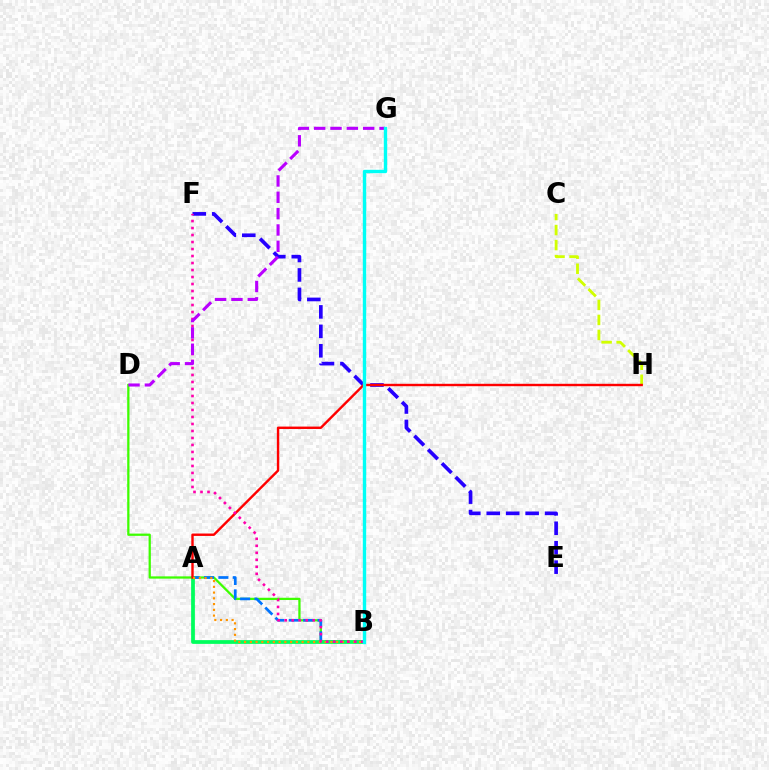{('E', 'F'): [{'color': '#2500ff', 'line_style': 'dashed', 'thickness': 2.64}], ('B', 'D'): [{'color': '#3dff00', 'line_style': 'solid', 'thickness': 1.63}], ('A', 'B'): [{'color': '#0074ff', 'line_style': 'dashed', 'thickness': 1.95}, {'color': '#00ff5c', 'line_style': 'solid', 'thickness': 2.7}, {'color': '#ff9400', 'line_style': 'dotted', 'thickness': 1.56}], ('C', 'H'): [{'color': '#d1ff00', 'line_style': 'dashed', 'thickness': 2.04}], ('A', 'H'): [{'color': '#ff0000', 'line_style': 'solid', 'thickness': 1.73}], ('B', 'F'): [{'color': '#ff00ac', 'line_style': 'dotted', 'thickness': 1.9}], ('D', 'G'): [{'color': '#b900ff', 'line_style': 'dashed', 'thickness': 2.22}], ('B', 'G'): [{'color': '#00fff6', 'line_style': 'solid', 'thickness': 2.44}]}